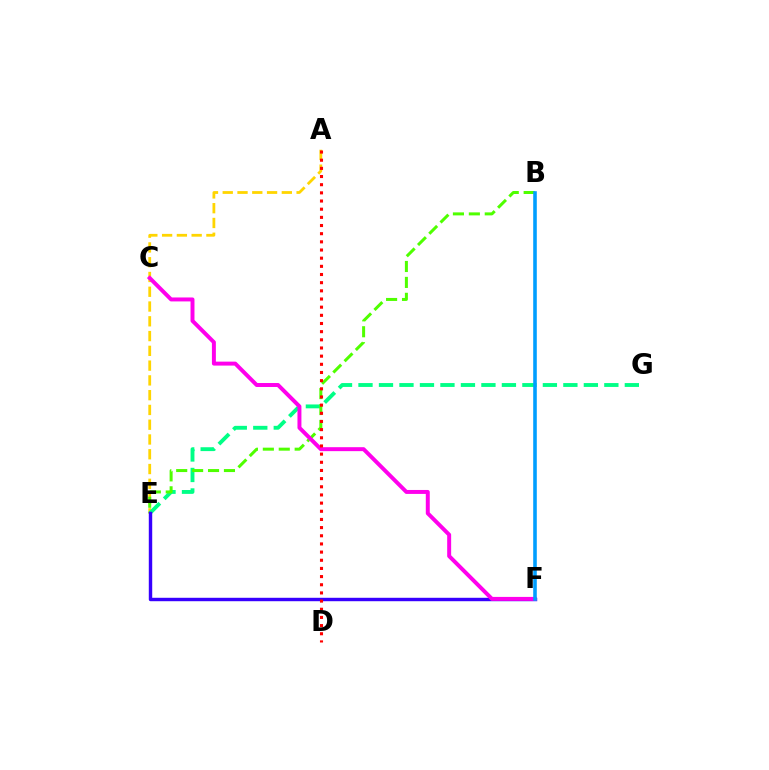{('A', 'E'): [{'color': '#ffd500', 'line_style': 'dashed', 'thickness': 2.01}], ('E', 'G'): [{'color': '#00ff86', 'line_style': 'dashed', 'thickness': 2.78}], ('B', 'E'): [{'color': '#4fff00', 'line_style': 'dashed', 'thickness': 2.16}], ('E', 'F'): [{'color': '#3700ff', 'line_style': 'solid', 'thickness': 2.46}], ('C', 'F'): [{'color': '#ff00ed', 'line_style': 'solid', 'thickness': 2.85}], ('B', 'F'): [{'color': '#009eff', 'line_style': 'solid', 'thickness': 2.58}], ('A', 'D'): [{'color': '#ff0000', 'line_style': 'dotted', 'thickness': 2.22}]}